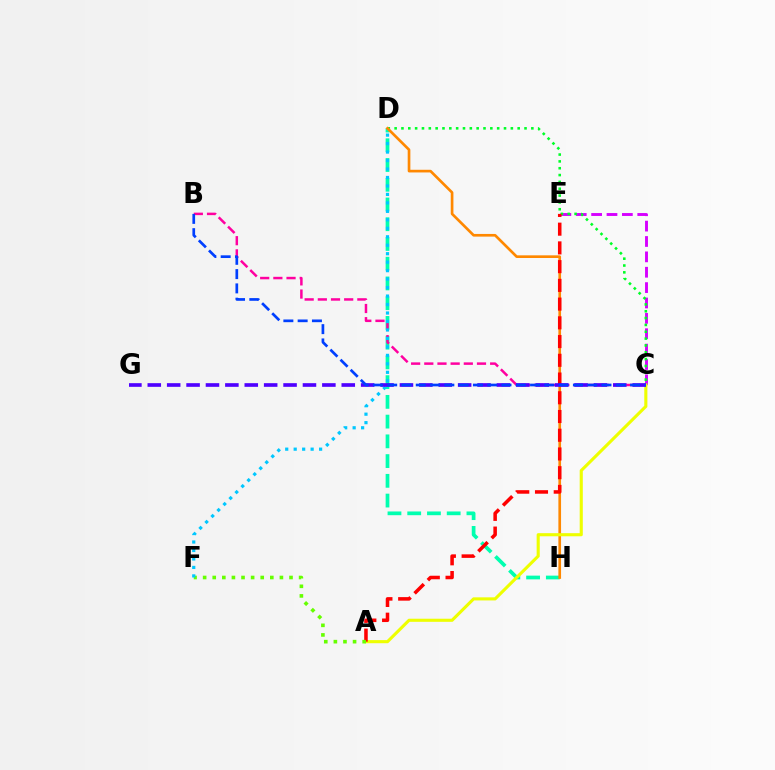{('C', 'E'): [{'color': '#d600ff', 'line_style': 'dashed', 'thickness': 2.09}], ('C', 'D'): [{'color': '#00ff27', 'line_style': 'dotted', 'thickness': 1.86}], ('D', 'H'): [{'color': '#00ffaf', 'line_style': 'dashed', 'thickness': 2.68}, {'color': '#ff8800', 'line_style': 'solid', 'thickness': 1.92}], ('B', 'C'): [{'color': '#ff00a0', 'line_style': 'dashed', 'thickness': 1.79}, {'color': '#003fff', 'line_style': 'dashed', 'thickness': 1.94}], ('A', 'C'): [{'color': '#eeff00', 'line_style': 'solid', 'thickness': 2.23}], ('A', 'E'): [{'color': '#ff0000', 'line_style': 'dashed', 'thickness': 2.54}], ('A', 'F'): [{'color': '#66ff00', 'line_style': 'dotted', 'thickness': 2.61}], ('D', 'F'): [{'color': '#00c7ff', 'line_style': 'dotted', 'thickness': 2.3}], ('C', 'G'): [{'color': '#4f00ff', 'line_style': 'dashed', 'thickness': 2.64}]}